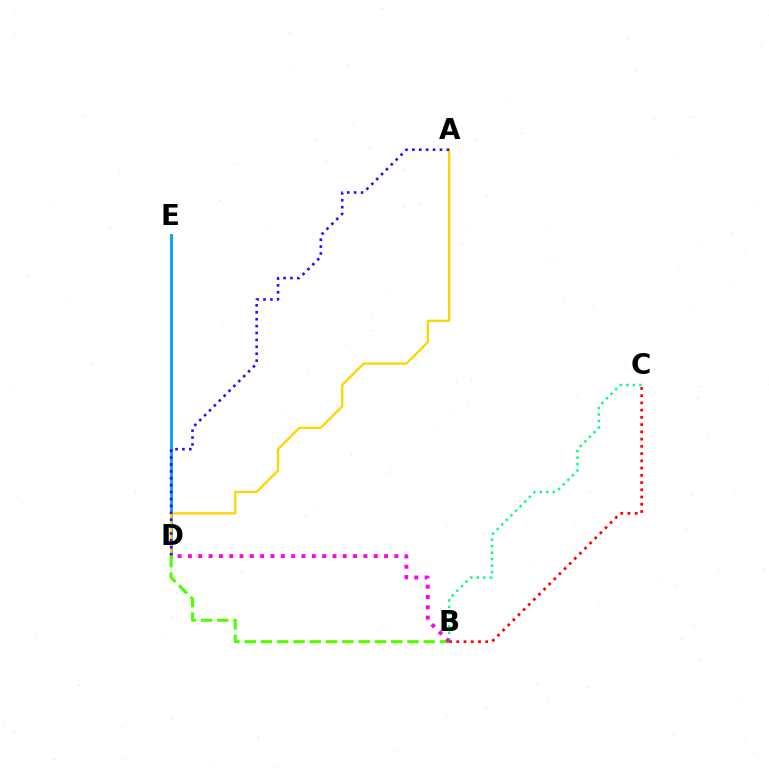{('B', 'C'): [{'color': '#00ff86', 'line_style': 'dotted', 'thickness': 1.77}, {'color': '#ff0000', 'line_style': 'dotted', 'thickness': 1.97}], ('D', 'E'): [{'color': '#009eff', 'line_style': 'solid', 'thickness': 2.01}], ('A', 'D'): [{'color': '#ffd500', 'line_style': 'solid', 'thickness': 1.65}, {'color': '#3700ff', 'line_style': 'dotted', 'thickness': 1.88}], ('B', 'D'): [{'color': '#4fff00', 'line_style': 'dashed', 'thickness': 2.21}, {'color': '#ff00ed', 'line_style': 'dotted', 'thickness': 2.8}]}